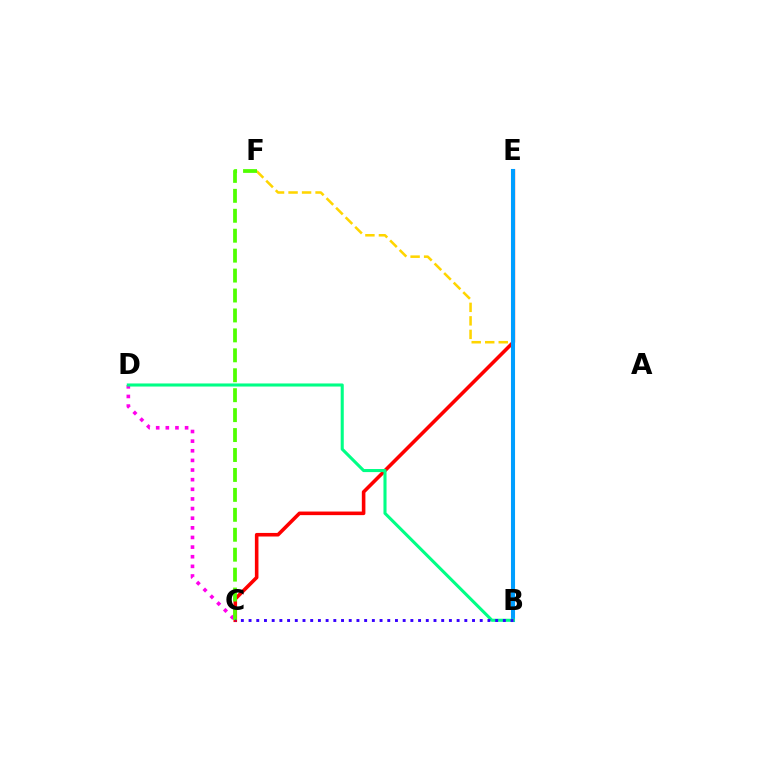{('C', 'E'): [{'color': '#ff0000', 'line_style': 'solid', 'thickness': 2.58}], ('C', 'D'): [{'color': '#ff00ed', 'line_style': 'dotted', 'thickness': 2.62}], ('B', 'F'): [{'color': '#ffd500', 'line_style': 'dashed', 'thickness': 1.84}], ('B', 'E'): [{'color': '#009eff', 'line_style': 'solid', 'thickness': 2.93}], ('B', 'D'): [{'color': '#00ff86', 'line_style': 'solid', 'thickness': 2.21}], ('C', 'F'): [{'color': '#4fff00', 'line_style': 'dashed', 'thickness': 2.71}], ('B', 'C'): [{'color': '#3700ff', 'line_style': 'dotted', 'thickness': 2.09}]}